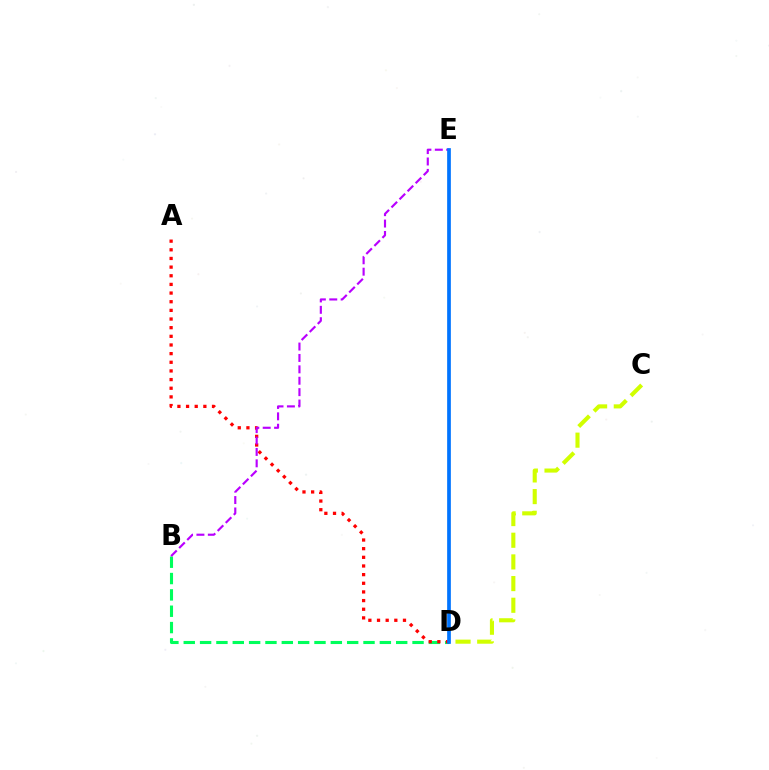{('B', 'D'): [{'color': '#00ff5c', 'line_style': 'dashed', 'thickness': 2.22}], ('C', 'D'): [{'color': '#d1ff00', 'line_style': 'dashed', 'thickness': 2.94}], ('A', 'D'): [{'color': '#ff0000', 'line_style': 'dotted', 'thickness': 2.35}], ('B', 'E'): [{'color': '#b900ff', 'line_style': 'dashed', 'thickness': 1.55}], ('D', 'E'): [{'color': '#0074ff', 'line_style': 'solid', 'thickness': 2.67}]}